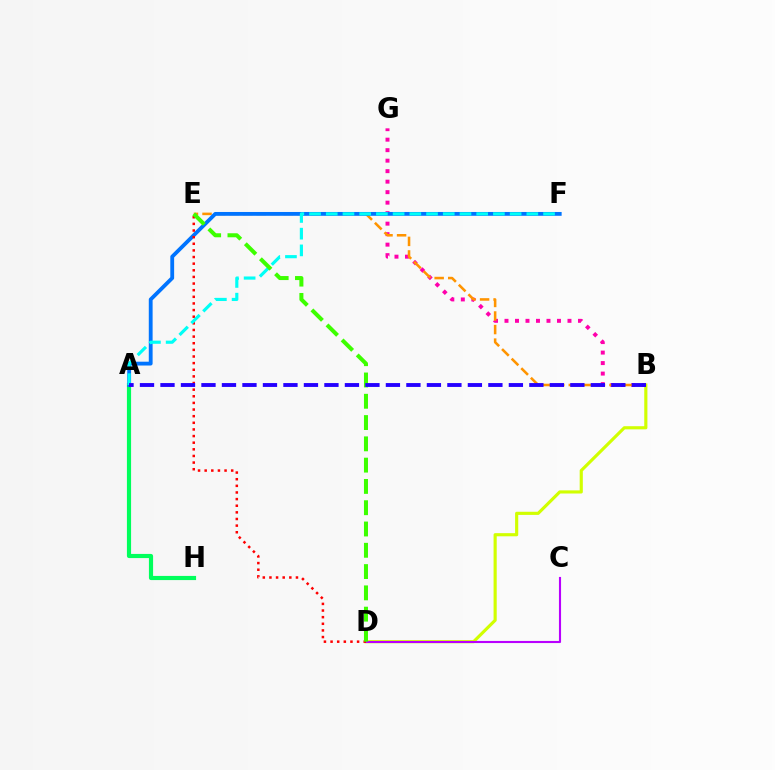{('B', 'D'): [{'color': '#d1ff00', 'line_style': 'solid', 'thickness': 2.26}], ('C', 'D'): [{'color': '#b900ff', 'line_style': 'solid', 'thickness': 1.52}], ('B', 'G'): [{'color': '#ff00ac', 'line_style': 'dotted', 'thickness': 2.85}], ('B', 'E'): [{'color': '#ff9400', 'line_style': 'dashed', 'thickness': 1.84}], ('A', 'H'): [{'color': '#00ff5c', 'line_style': 'solid', 'thickness': 2.99}], ('A', 'F'): [{'color': '#0074ff', 'line_style': 'solid', 'thickness': 2.75}, {'color': '#00fff6', 'line_style': 'dashed', 'thickness': 2.27}], ('D', 'E'): [{'color': '#ff0000', 'line_style': 'dotted', 'thickness': 1.8}, {'color': '#3dff00', 'line_style': 'dashed', 'thickness': 2.89}], ('A', 'B'): [{'color': '#2500ff', 'line_style': 'dashed', 'thickness': 2.78}]}